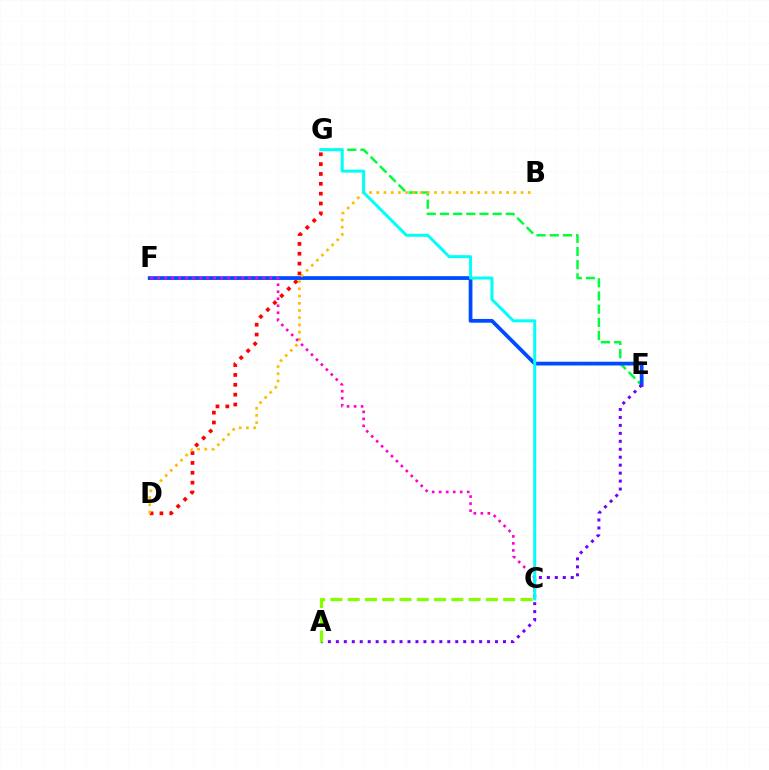{('E', 'G'): [{'color': '#00ff39', 'line_style': 'dashed', 'thickness': 1.79}], ('D', 'G'): [{'color': '#ff0000', 'line_style': 'dotted', 'thickness': 2.68}], ('E', 'F'): [{'color': '#004bff', 'line_style': 'solid', 'thickness': 2.71}], ('A', 'E'): [{'color': '#7200ff', 'line_style': 'dotted', 'thickness': 2.16}], ('B', 'D'): [{'color': '#ffbd00', 'line_style': 'dotted', 'thickness': 1.96}], ('A', 'C'): [{'color': '#84ff00', 'line_style': 'dashed', 'thickness': 2.35}], ('C', 'F'): [{'color': '#ff00cf', 'line_style': 'dotted', 'thickness': 1.9}], ('C', 'G'): [{'color': '#00fff6', 'line_style': 'solid', 'thickness': 2.16}]}